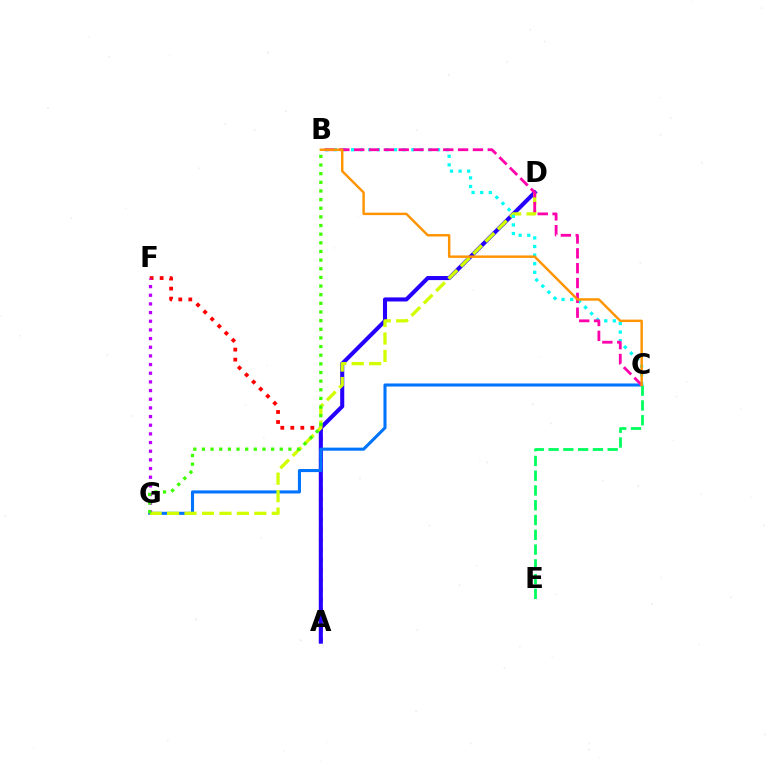{('A', 'F'): [{'color': '#ff0000', 'line_style': 'dotted', 'thickness': 2.72}], ('A', 'D'): [{'color': '#2500ff', 'line_style': 'solid', 'thickness': 2.93}], ('C', 'G'): [{'color': '#0074ff', 'line_style': 'solid', 'thickness': 2.21}], ('F', 'G'): [{'color': '#b900ff', 'line_style': 'dotted', 'thickness': 2.35}], ('D', 'G'): [{'color': '#d1ff00', 'line_style': 'dashed', 'thickness': 2.37}], ('B', 'C'): [{'color': '#00fff6', 'line_style': 'dotted', 'thickness': 2.33}, {'color': '#ff00ac', 'line_style': 'dashed', 'thickness': 2.02}, {'color': '#ff9400', 'line_style': 'solid', 'thickness': 1.76}], ('B', 'G'): [{'color': '#3dff00', 'line_style': 'dotted', 'thickness': 2.35}], ('C', 'E'): [{'color': '#00ff5c', 'line_style': 'dashed', 'thickness': 2.01}]}